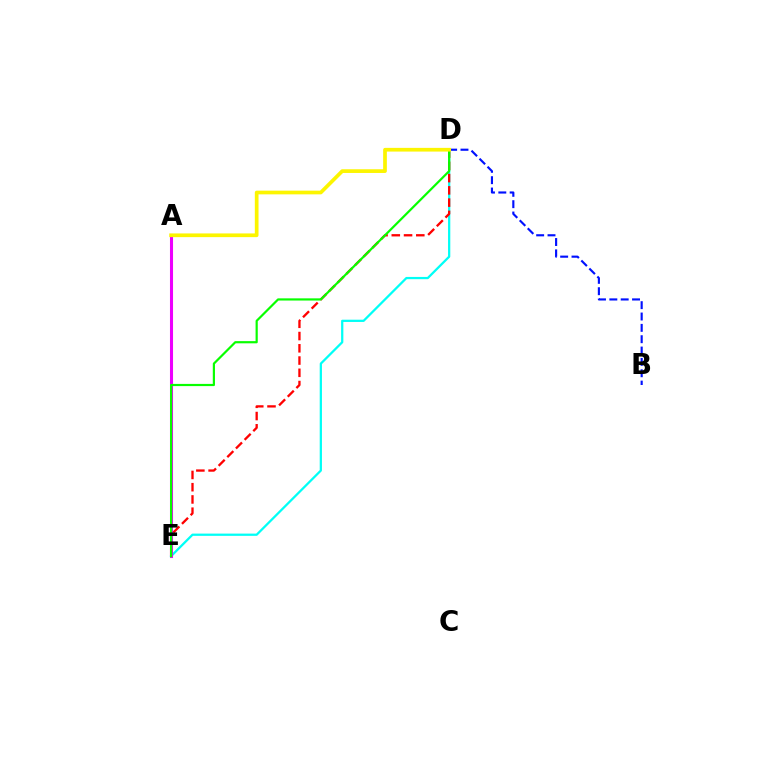{('D', 'E'): [{'color': '#00fff6', 'line_style': 'solid', 'thickness': 1.62}, {'color': '#ff0000', 'line_style': 'dashed', 'thickness': 1.66}, {'color': '#08ff00', 'line_style': 'solid', 'thickness': 1.58}], ('B', 'D'): [{'color': '#0010ff', 'line_style': 'dashed', 'thickness': 1.54}], ('A', 'E'): [{'color': '#ee00ff', 'line_style': 'solid', 'thickness': 2.21}], ('A', 'D'): [{'color': '#fcf500', 'line_style': 'solid', 'thickness': 2.67}]}